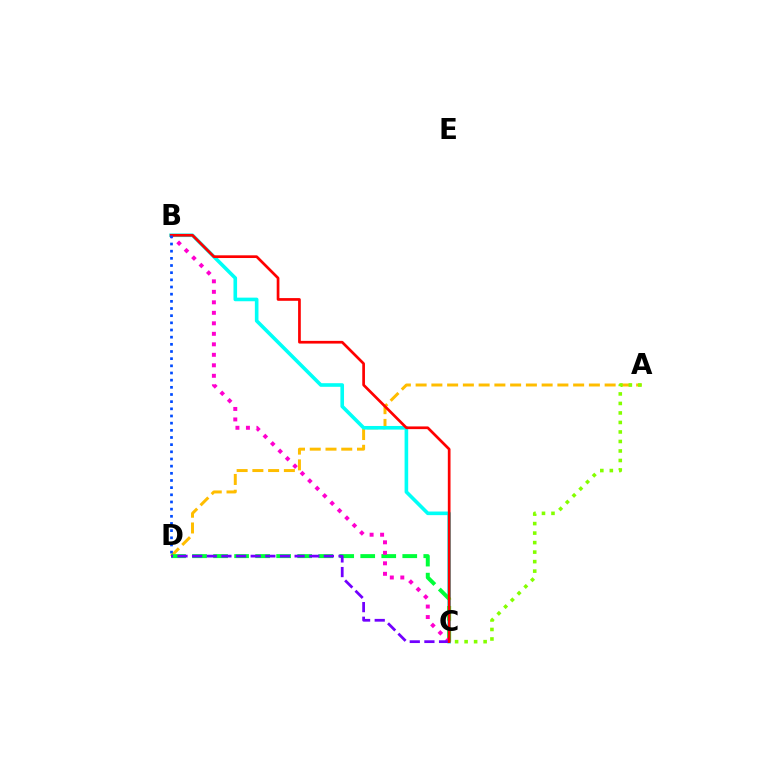{('A', 'D'): [{'color': '#ffbd00', 'line_style': 'dashed', 'thickness': 2.14}], ('B', 'C'): [{'color': '#00fff6', 'line_style': 'solid', 'thickness': 2.6}, {'color': '#ff00cf', 'line_style': 'dotted', 'thickness': 2.85}, {'color': '#ff0000', 'line_style': 'solid', 'thickness': 1.95}], ('C', 'D'): [{'color': '#00ff39', 'line_style': 'dashed', 'thickness': 2.86}, {'color': '#7200ff', 'line_style': 'dashed', 'thickness': 1.99}], ('B', 'D'): [{'color': '#004bff', 'line_style': 'dotted', 'thickness': 1.95}], ('A', 'C'): [{'color': '#84ff00', 'line_style': 'dotted', 'thickness': 2.58}]}